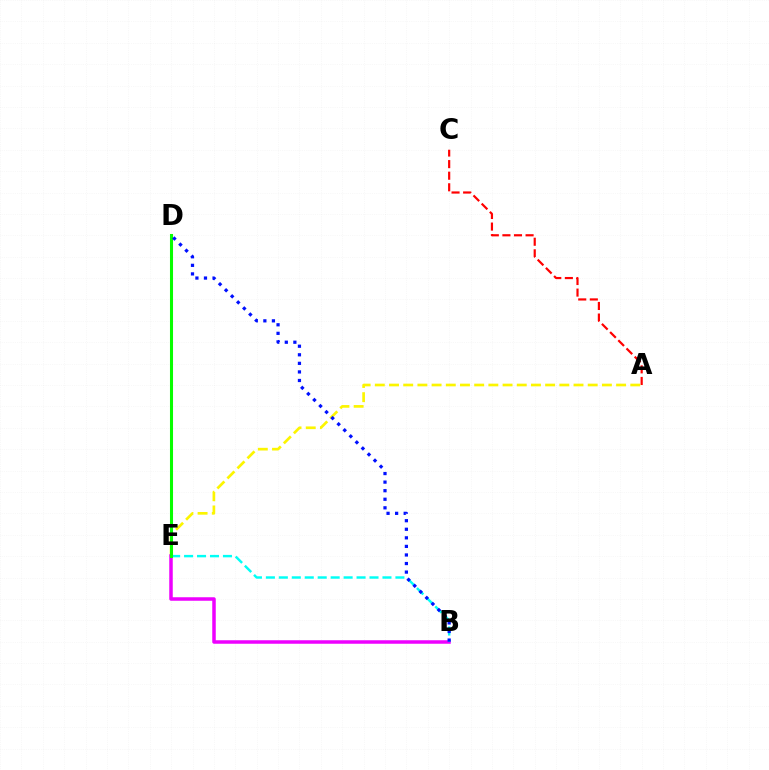{('A', 'C'): [{'color': '#ff0000', 'line_style': 'dashed', 'thickness': 1.57}], ('A', 'E'): [{'color': '#fcf500', 'line_style': 'dashed', 'thickness': 1.93}], ('B', 'E'): [{'color': '#ee00ff', 'line_style': 'solid', 'thickness': 2.52}, {'color': '#00fff6', 'line_style': 'dashed', 'thickness': 1.76}], ('D', 'E'): [{'color': '#08ff00', 'line_style': 'solid', 'thickness': 2.21}], ('B', 'D'): [{'color': '#0010ff', 'line_style': 'dotted', 'thickness': 2.33}]}